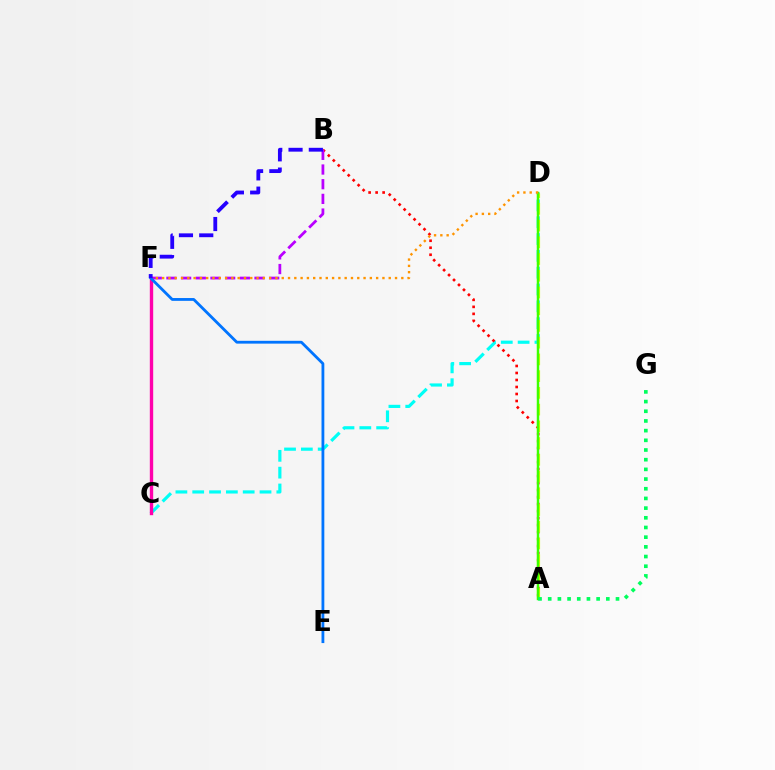{('C', 'D'): [{'color': '#00fff6', 'line_style': 'dashed', 'thickness': 2.29}], ('A', 'B'): [{'color': '#ff0000', 'line_style': 'dotted', 'thickness': 1.9}], ('B', 'F'): [{'color': '#b900ff', 'line_style': 'dashed', 'thickness': 1.99}, {'color': '#2500ff', 'line_style': 'dashed', 'thickness': 2.76}], ('A', 'D'): [{'color': '#d1ff00', 'line_style': 'dashed', 'thickness': 2.27}, {'color': '#3dff00', 'line_style': 'solid', 'thickness': 1.77}], ('D', 'F'): [{'color': '#ff9400', 'line_style': 'dotted', 'thickness': 1.71}], ('C', 'F'): [{'color': '#ff00ac', 'line_style': 'solid', 'thickness': 2.43}], ('E', 'F'): [{'color': '#0074ff', 'line_style': 'solid', 'thickness': 2.02}], ('A', 'G'): [{'color': '#00ff5c', 'line_style': 'dotted', 'thickness': 2.63}]}